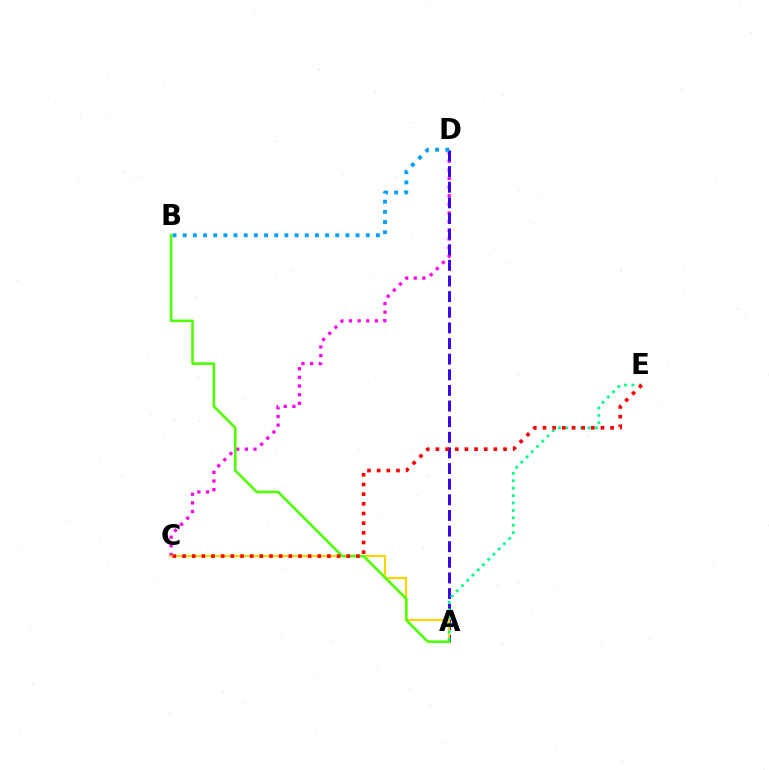{('C', 'D'): [{'color': '#ff00ed', 'line_style': 'dotted', 'thickness': 2.35}], ('A', 'D'): [{'color': '#3700ff', 'line_style': 'dashed', 'thickness': 2.12}], ('B', 'D'): [{'color': '#009eff', 'line_style': 'dotted', 'thickness': 2.76}], ('A', 'C'): [{'color': '#ffd500', 'line_style': 'solid', 'thickness': 1.57}], ('A', 'E'): [{'color': '#00ff86', 'line_style': 'dotted', 'thickness': 2.01}], ('A', 'B'): [{'color': '#4fff00', 'line_style': 'solid', 'thickness': 1.85}], ('C', 'E'): [{'color': '#ff0000', 'line_style': 'dotted', 'thickness': 2.62}]}